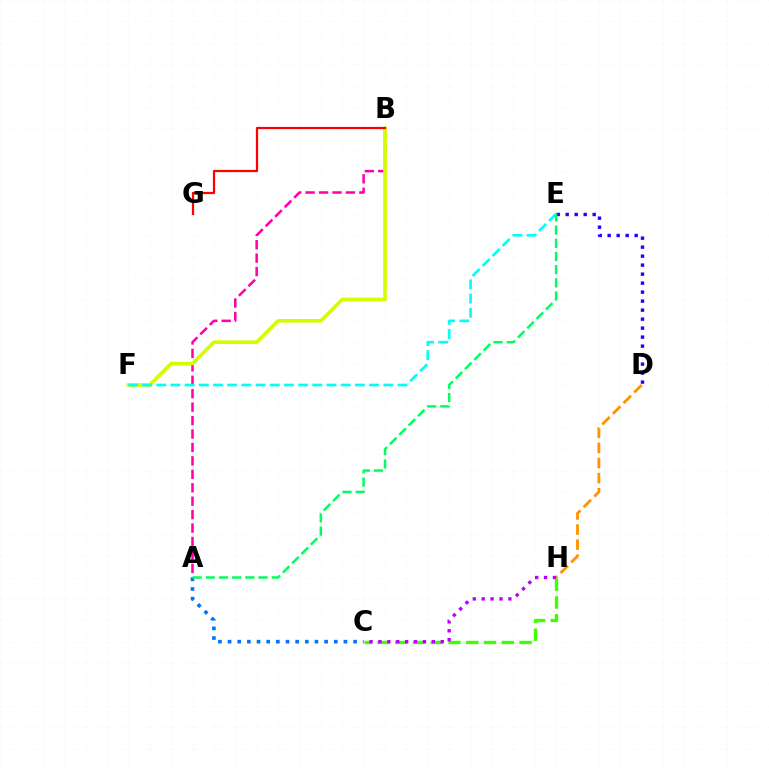{('A', 'B'): [{'color': '#ff00ac', 'line_style': 'dashed', 'thickness': 1.83}], ('C', 'H'): [{'color': '#3dff00', 'line_style': 'dashed', 'thickness': 2.41}, {'color': '#b900ff', 'line_style': 'dotted', 'thickness': 2.42}], ('D', 'H'): [{'color': '#ff9400', 'line_style': 'dashed', 'thickness': 2.05}], ('B', 'F'): [{'color': '#d1ff00', 'line_style': 'solid', 'thickness': 2.62}], ('E', 'F'): [{'color': '#00fff6', 'line_style': 'dashed', 'thickness': 1.93}], ('A', 'C'): [{'color': '#0074ff', 'line_style': 'dotted', 'thickness': 2.62}], ('B', 'G'): [{'color': '#ff0000', 'line_style': 'solid', 'thickness': 1.61}], ('D', 'E'): [{'color': '#2500ff', 'line_style': 'dotted', 'thickness': 2.44}], ('A', 'E'): [{'color': '#00ff5c', 'line_style': 'dashed', 'thickness': 1.79}]}